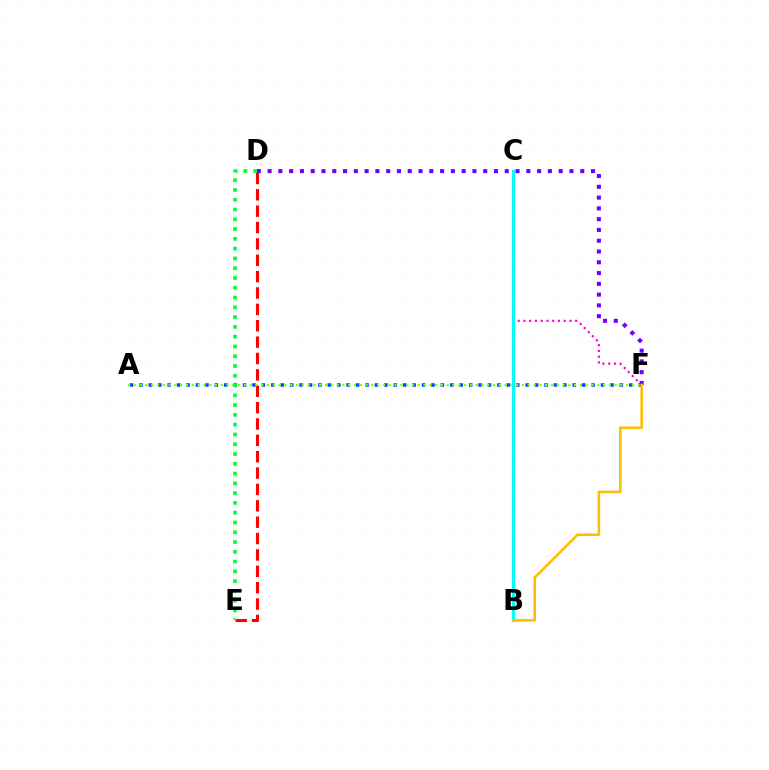{('C', 'F'): [{'color': '#ff00cf', 'line_style': 'dotted', 'thickness': 1.56}], ('D', 'E'): [{'color': '#ff0000', 'line_style': 'dashed', 'thickness': 2.22}, {'color': '#00ff39', 'line_style': 'dotted', 'thickness': 2.66}], ('A', 'F'): [{'color': '#004bff', 'line_style': 'dotted', 'thickness': 2.56}, {'color': '#84ff00', 'line_style': 'dotted', 'thickness': 1.57}], ('D', 'F'): [{'color': '#7200ff', 'line_style': 'dotted', 'thickness': 2.93}], ('B', 'C'): [{'color': '#00fff6', 'line_style': 'solid', 'thickness': 2.28}], ('B', 'F'): [{'color': '#ffbd00', 'line_style': 'solid', 'thickness': 1.85}]}